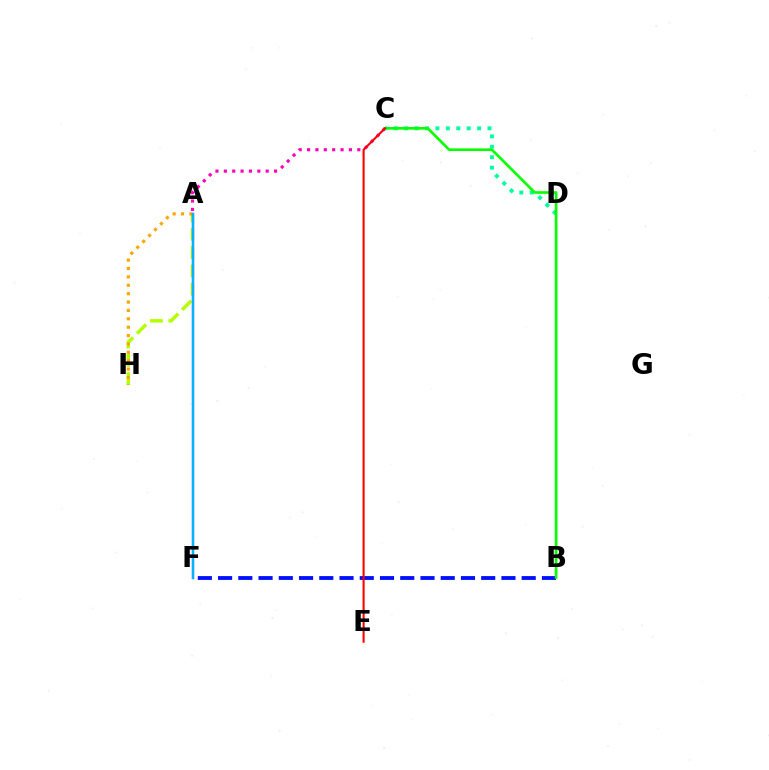{('A', 'C'): [{'color': '#ff00bd', 'line_style': 'dotted', 'thickness': 2.27}], ('A', 'H'): [{'color': '#b3ff00', 'line_style': 'dashed', 'thickness': 2.49}, {'color': '#ffa500', 'line_style': 'dotted', 'thickness': 2.28}], ('C', 'D'): [{'color': '#00ff9d', 'line_style': 'dotted', 'thickness': 2.83}], ('B', 'F'): [{'color': '#0010ff', 'line_style': 'dashed', 'thickness': 2.75}], ('B', 'C'): [{'color': '#08ff00', 'line_style': 'solid', 'thickness': 1.91}], ('A', 'F'): [{'color': '#9b00ff', 'line_style': 'solid', 'thickness': 1.62}, {'color': '#00b5ff', 'line_style': 'solid', 'thickness': 1.65}], ('C', 'E'): [{'color': '#ff0000', 'line_style': 'solid', 'thickness': 1.51}]}